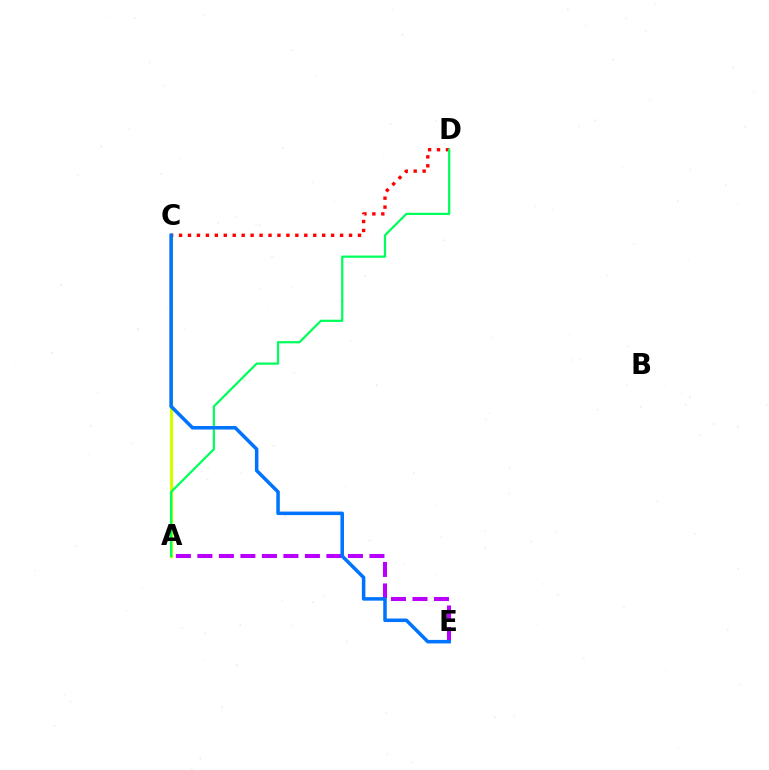{('A', 'E'): [{'color': '#b900ff', 'line_style': 'dashed', 'thickness': 2.92}], ('A', 'C'): [{'color': '#d1ff00', 'line_style': 'solid', 'thickness': 2.32}], ('C', 'D'): [{'color': '#ff0000', 'line_style': 'dotted', 'thickness': 2.43}], ('A', 'D'): [{'color': '#00ff5c', 'line_style': 'solid', 'thickness': 1.6}], ('C', 'E'): [{'color': '#0074ff', 'line_style': 'solid', 'thickness': 2.54}]}